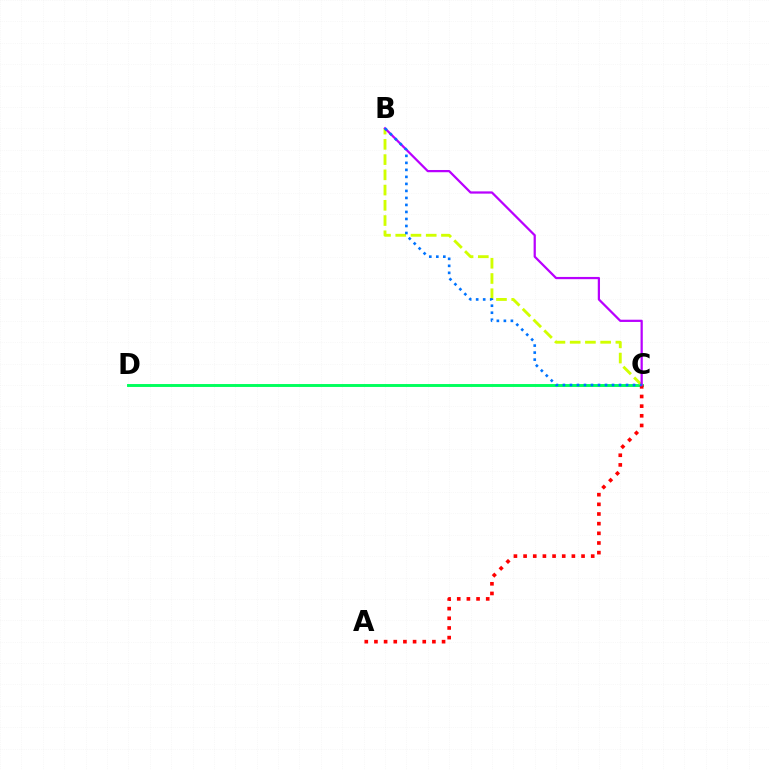{('C', 'D'): [{'color': '#00ff5c', 'line_style': 'solid', 'thickness': 2.1}], ('A', 'C'): [{'color': '#ff0000', 'line_style': 'dotted', 'thickness': 2.62}], ('B', 'C'): [{'color': '#d1ff00', 'line_style': 'dashed', 'thickness': 2.07}, {'color': '#b900ff', 'line_style': 'solid', 'thickness': 1.61}, {'color': '#0074ff', 'line_style': 'dotted', 'thickness': 1.91}]}